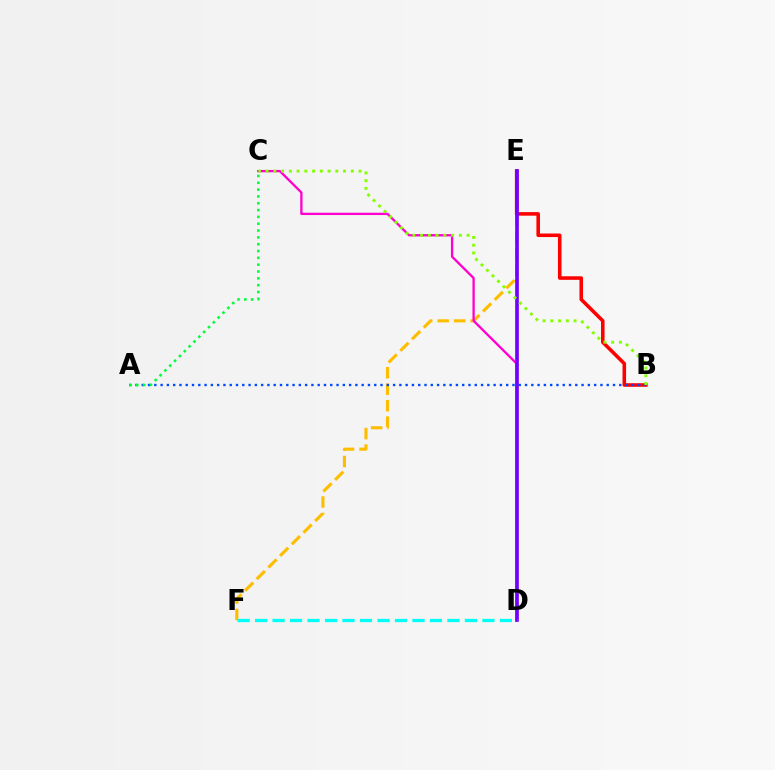{('E', 'F'): [{'color': '#ffbd00', 'line_style': 'dashed', 'thickness': 2.24}], ('B', 'E'): [{'color': '#ff0000', 'line_style': 'solid', 'thickness': 2.56}], ('C', 'D'): [{'color': '#ff00cf', 'line_style': 'solid', 'thickness': 1.67}], ('D', 'E'): [{'color': '#7200ff', 'line_style': 'solid', 'thickness': 2.64}], ('D', 'F'): [{'color': '#00fff6', 'line_style': 'dashed', 'thickness': 2.38}], ('A', 'B'): [{'color': '#004bff', 'line_style': 'dotted', 'thickness': 1.71}], ('B', 'C'): [{'color': '#84ff00', 'line_style': 'dotted', 'thickness': 2.1}], ('A', 'C'): [{'color': '#00ff39', 'line_style': 'dotted', 'thickness': 1.85}]}